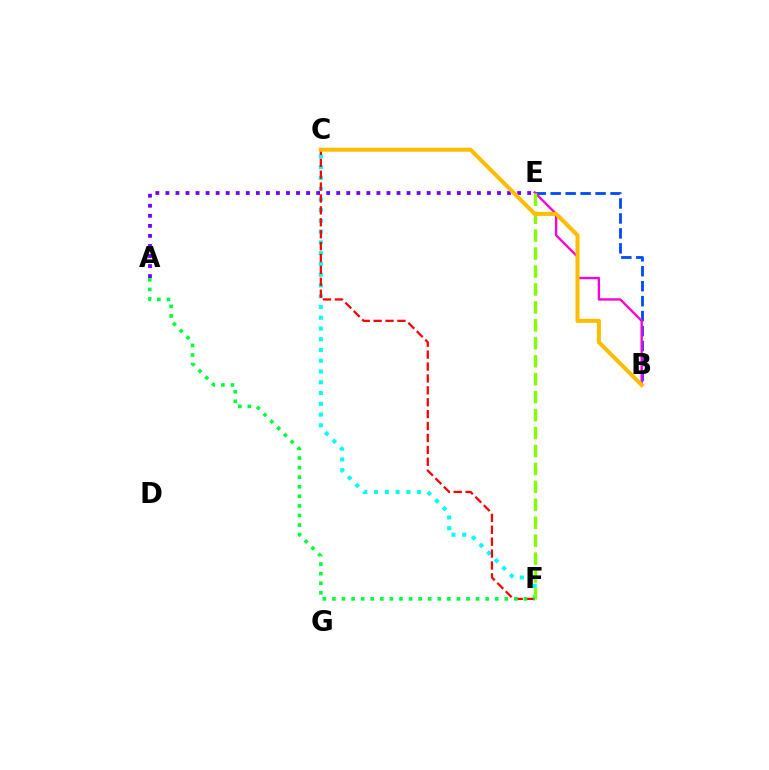{('C', 'F'): [{'color': '#00fff6', 'line_style': 'dotted', 'thickness': 2.92}, {'color': '#ff0000', 'line_style': 'dashed', 'thickness': 1.62}], ('B', 'E'): [{'color': '#004bff', 'line_style': 'dashed', 'thickness': 2.03}, {'color': '#ff00cf', 'line_style': 'solid', 'thickness': 1.7}], ('A', 'E'): [{'color': '#7200ff', 'line_style': 'dotted', 'thickness': 2.73}], ('E', 'F'): [{'color': '#84ff00', 'line_style': 'dashed', 'thickness': 2.44}], ('B', 'C'): [{'color': '#ffbd00', 'line_style': 'solid', 'thickness': 2.9}], ('A', 'F'): [{'color': '#00ff39', 'line_style': 'dotted', 'thickness': 2.6}]}